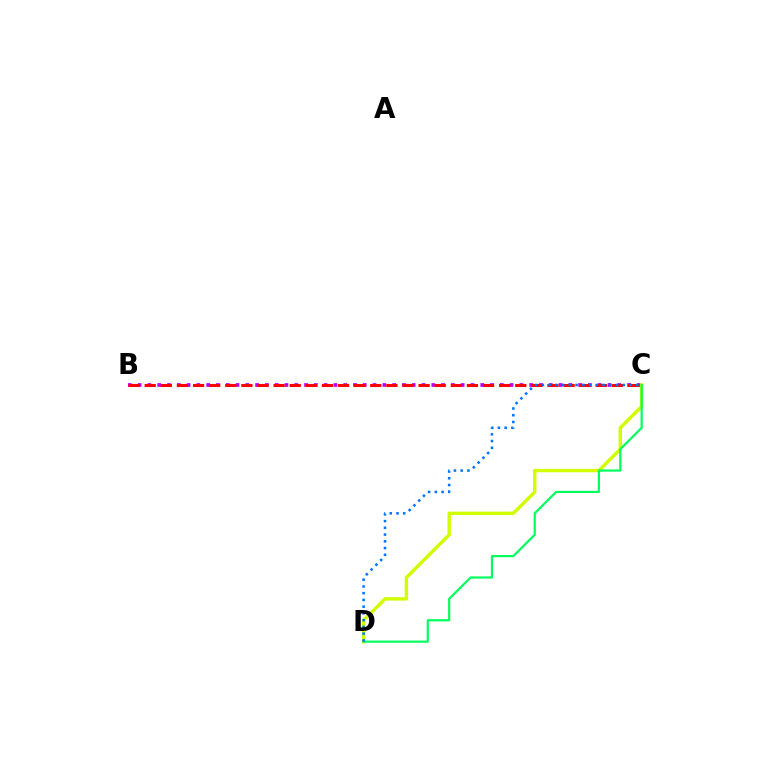{('B', 'C'): [{'color': '#b900ff', 'line_style': 'dotted', 'thickness': 2.66}, {'color': '#ff0000', 'line_style': 'dashed', 'thickness': 2.19}], ('C', 'D'): [{'color': '#d1ff00', 'line_style': 'solid', 'thickness': 2.46}, {'color': '#00ff5c', 'line_style': 'solid', 'thickness': 1.57}, {'color': '#0074ff', 'line_style': 'dotted', 'thickness': 1.83}]}